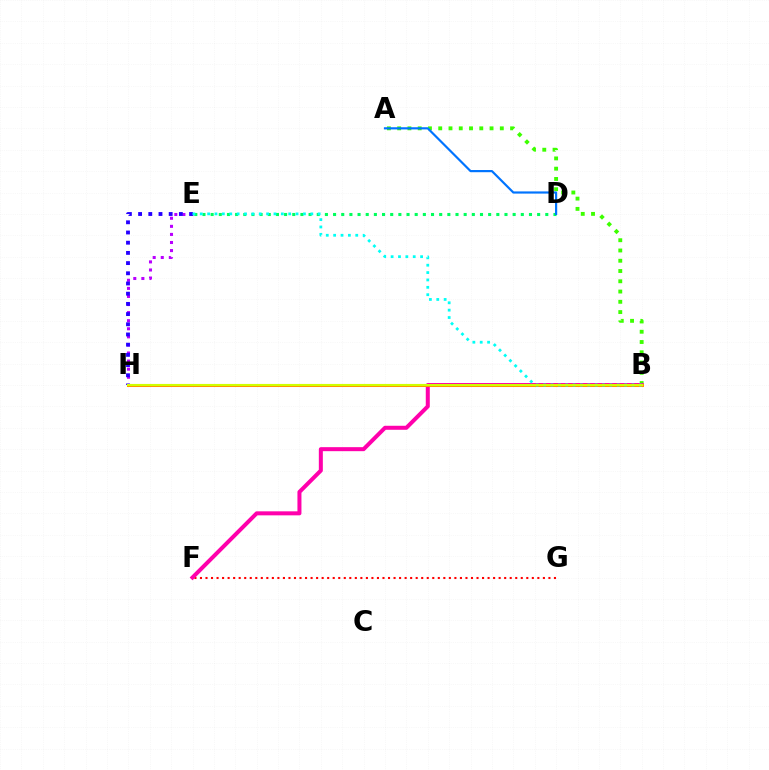{('D', 'E'): [{'color': '#00ff5c', 'line_style': 'dotted', 'thickness': 2.22}], ('F', 'G'): [{'color': '#ff0000', 'line_style': 'dotted', 'thickness': 1.5}], ('A', 'B'): [{'color': '#3dff00', 'line_style': 'dotted', 'thickness': 2.79}], ('B', 'F'): [{'color': '#ff00ac', 'line_style': 'solid', 'thickness': 2.89}], ('E', 'H'): [{'color': '#b900ff', 'line_style': 'dotted', 'thickness': 2.2}, {'color': '#2500ff', 'line_style': 'dotted', 'thickness': 2.77}], ('B', 'H'): [{'color': '#ff9400', 'line_style': 'solid', 'thickness': 2.18}, {'color': '#d1ff00', 'line_style': 'solid', 'thickness': 1.52}], ('A', 'D'): [{'color': '#0074ff', 'line_style': 'solid', 'thickness': 1.57}], ('B', 'E'): [{'color': '#00fff6', 'line_style': 'dotted', 'thickness': 2.0}]}